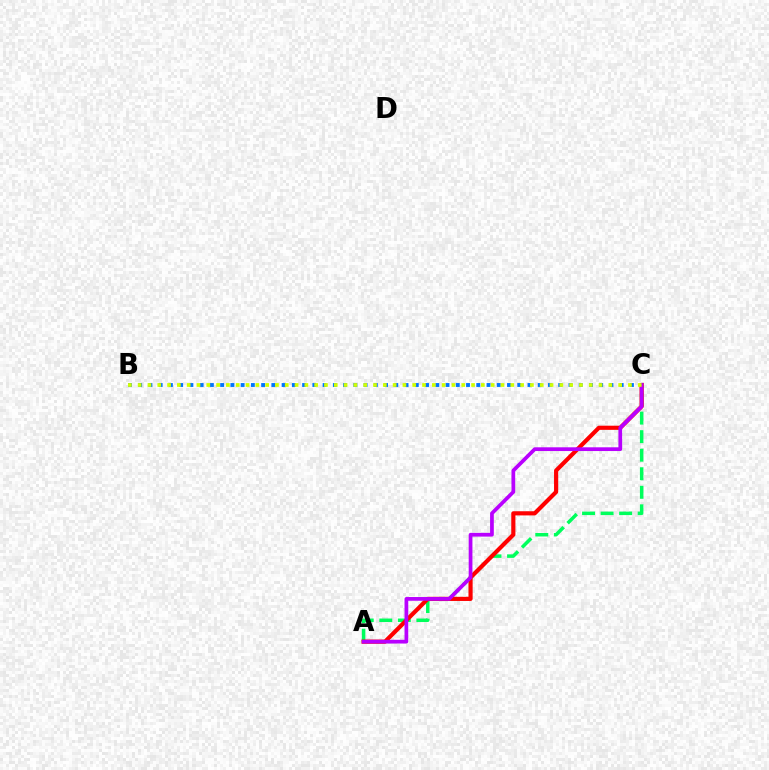{('A', 'C'): [{'color': '#00ff5c', 'line_style': 'dashed', 'thickness': 2.52}, {'color': '#ff0000', 'line_style': 'solid', 'thickness': 2.99}, {'color': '#b900ff', 'line_style': 'solid', 'thickness': 2.69}], ('B', 'C'): [{'color': '#0074ff', 'line_style': 'dotted', 'thickness': 2.78}, {'color': '#d1ff00', 'line_style': 'dotted', 'thickness': 2.66}]}